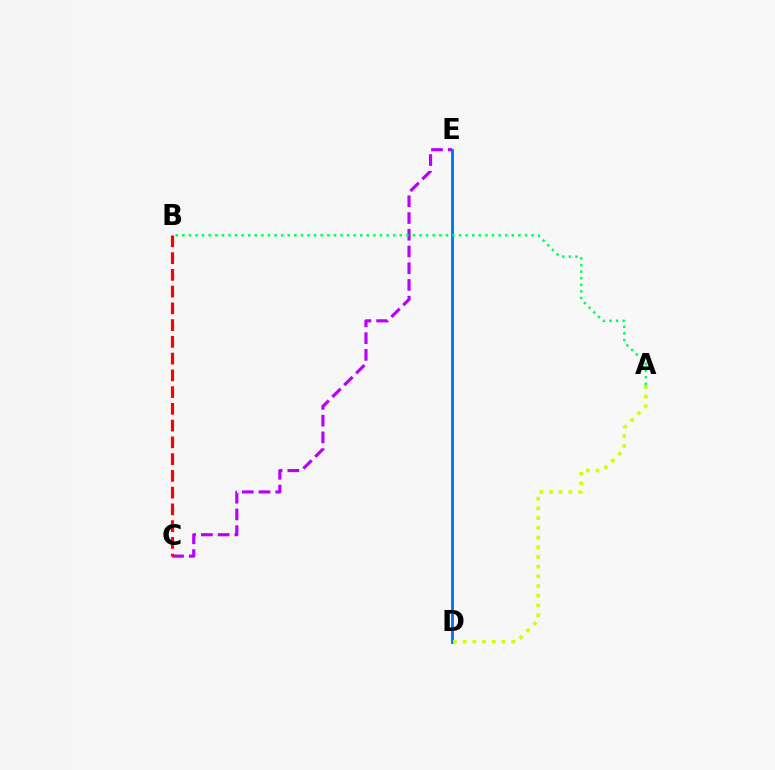{('D', 'E'): [{'color': '#0074ff', 'line_style': 'solid', 'thickness': 2.06}], ('A', 'D'): [{'color': '#d1ff00', 'line_style': 'dotted', 'thickness': 2.64}], ('C', 'E'): [{'color': '#b900ff', 'line_style': 'dashed', 'thickness': 2.27}], ('A', 'B'): [{'color': '#00ff5c', 'line_style': 'dotted', 'thickness': 1.79}], ('B', 'C'): [{'color': '#ff0000', 'line_style': 'dashed', 'thickness': 2.28}]}